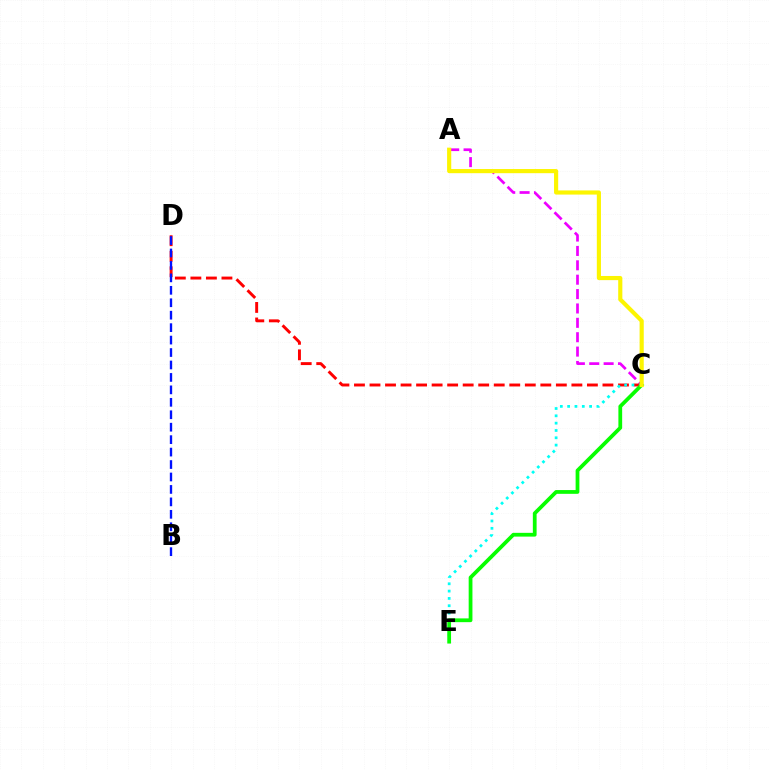{('A', 'C'): [{'color': '#ee00ff', 'line_style': 'dashed', 'thickness': 1.95}, {'color': '#fcf500', 'line_style': 'solid', 'thickness': 2.99}], ('C', 'D'): [{'color': '#ff0000', 'line_style': 'dashed', 'thickness': 2.11}], ('C', 'E'): [{'color': '#00fff6', 'line_style': 'dotted', 'thickness': 1.99}, {'color': '#08ff00', 'line_style': 'solid', 'thickness': 2.71}], ('B', 'D'): [{'color': '#0010ff', 'line_style': 'dashed', 'thickness': 1.69}]}